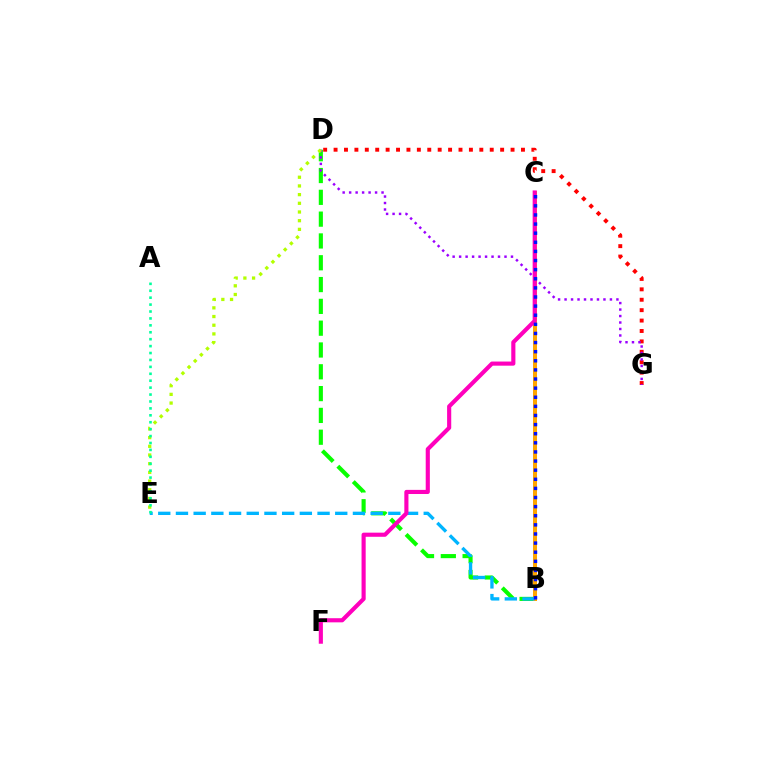{('B', 'D'): [{'color': '#08ff00', 'line_style': 'dashed', 'thickness': 2.96}], ('B', 'C'): [{'color': '#ffa500', 'line_style': 'solid', 'thickness': 2.89}, {'color': '#0010ff', 'line_style': 'dotted', 'thickness': 2.48}], ('B', 'E'): [{'color': '#00b5ff', 'line_style': 'dashed', 'thickness': 2.4}], ('D', 'G'): [{'color': '#ff0000', 'line_style': 'dotted', 'thickness': 2.83}, {'color': '#9b00ff', 'line_style': 'dotted', 'thickness': 1.76}], ('C', 'F'): [{'color': '#ff00bd', 'line_style': 'solid', 'thickness': 2.97}], ('D', 'E'): [{'color': '#b3ff00', 'line_style': 'dotted', 'thickness': 2.36}], ('A', 'E'): [{'color': '#00ff9d', 'line_style': 'dotted', 'thickness': 1.88}]}